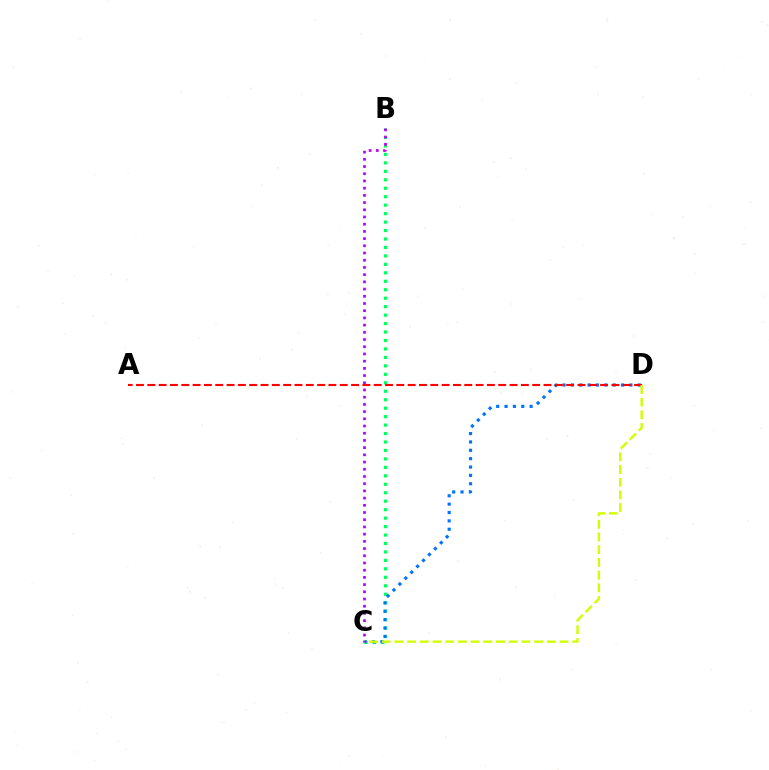{('B', 'C'): [{'color': '#00ff5c', 'line_style': 'dotted', 'thickness': 2.3}, {'color': '#b900ff', 'line_style': 'dotted', 'thickness': 1.96}], ('C', 'D'): [{'color': '#0074ff', 'line_style': 'dotted', 'thickness': 2.27}, {'color': '#d1ff00', 'line_style': 'dashed', 'thickness': 1.73}], ('A', 'D'): [{'color': '#ff0000', 'line_style': 'dashed', 'thickness': 1.54}]}